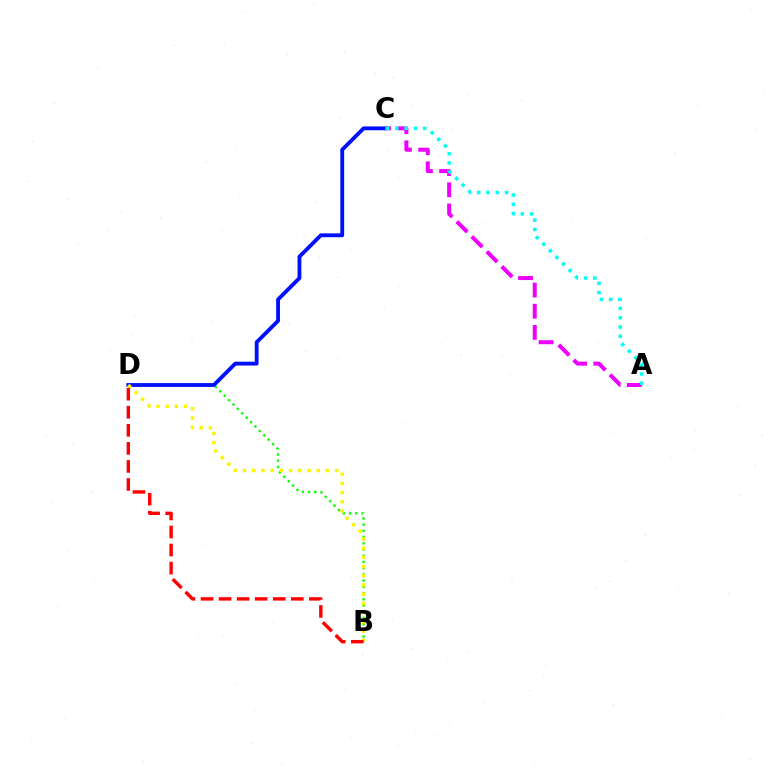{('B', 'D'): [{'color': '#08ff00', 'line_style': 'dotted', 'thickness': 1.69}, {'color': '#fcf500', 'line_style': 'dotted', 'thickness': 2.5}, {'color': '#ff0000', 'line_style': 'dashed', 'thickness': 2.45}], ('C', 'D'): [{'color': '#0010ff', 'line_style': 'solid', 'thickness': 2.77}], ('A', 'C'): [{'color': '#ee00ff', 'line_style': 'dashed', 'thickness': 2.88}, {'color': '#00fff6', 'line_style': 'dotted', 'thickness': 2.53}]}